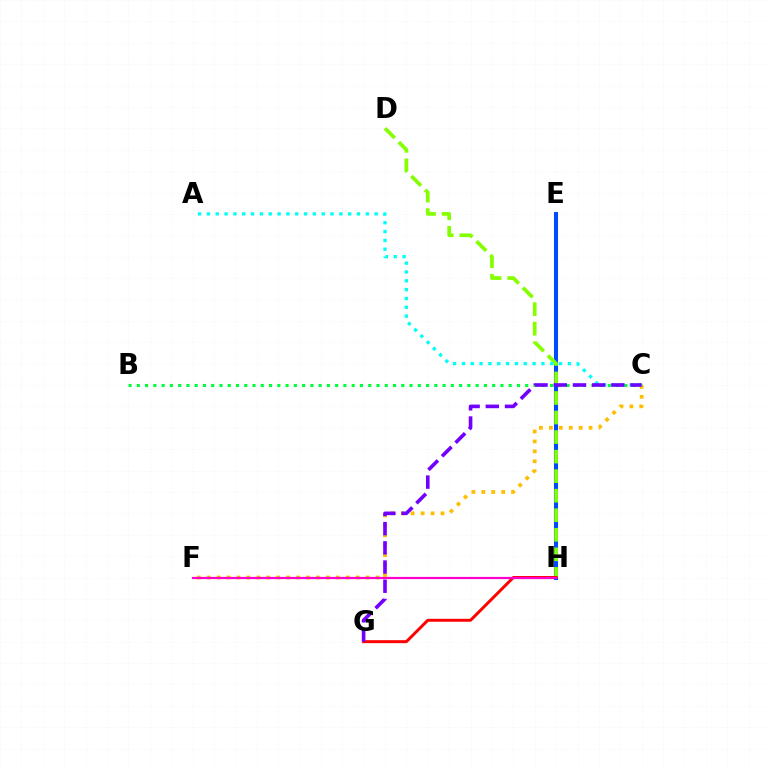{('E', 'H'): [{'color': '#004bff', 'line_style': 'solid', 'thickness': 2.92}], ('B', 'C'): [{'color': '#00ff39', 'line_style': 'dotted', 'thickness': 2.25}], ('C', 'F'): [{'color': '#ffbd00', 'line_style': 'dotted', 'thickness': 2.7}], ('D', 'H'): [{'color': '#84ff00', 'line_style': 'dashed', 'thickness': 2.65}], ('G', 'H'): [{'color': '#ff0000', 'line_style': 'solid', 'thickness': 2.13}], ('A', 'C'): [{'color': '#00fff6', 'line_style': 'dotted', 'thickness': 2.4}], ('C', 'G'): [{'color': '#7200ff', 'line_style': 'dashed', 'thickness': 2.61}], ('F', 'H'): [{'color': '#ff00cf', 'line_style': 'solid', 'thickness': 1.6}]}